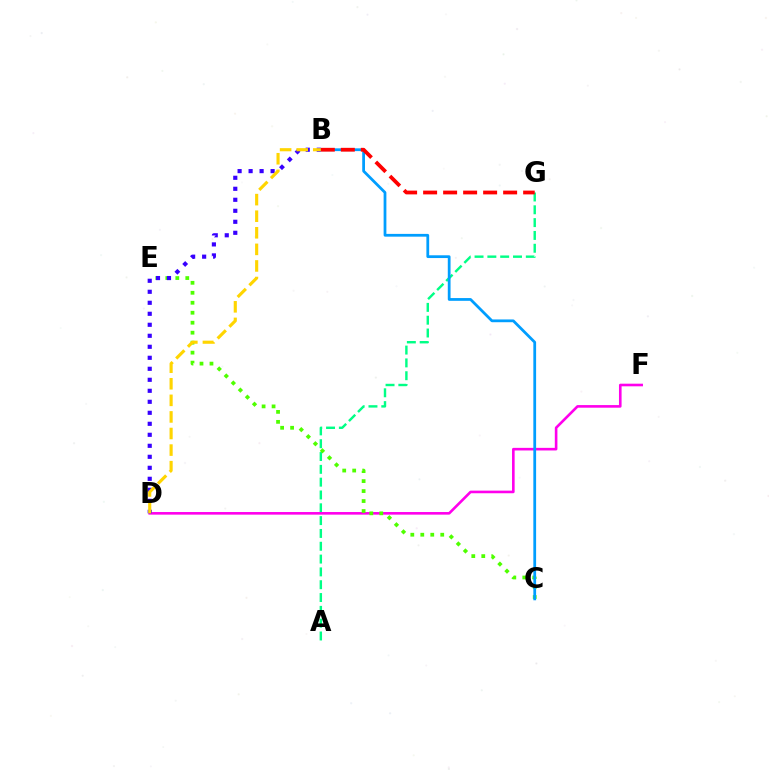{('A', 'G'): [{'color': '#00ff86', 'line_style': 'dashed', 'thickness': 1.74}], ('D', 'F'): [{'color': '#ff00ed', 'line_style': 'solid', 'thickness': 1.88}], ('C', 'E'): [{'color': '#4fff00', 'line_style': 'dotted', 'thickness': 2.71}], ('B', 'C'): [{'color': '#009eff', 'line_style': 'solid', 'thickness': 1.99}], ('B', 'D'): [{'color': '#3700ff', 'line_style': 'dotted', 'thickness': 2.99}, {'color': '#ffd500', 'line_style': 'dashed', 'thickness': 2.25}], ('B', 'G'): [{'color': '#ff0000', 'line_style': 'dashed', 'thickness': 2.72}]}